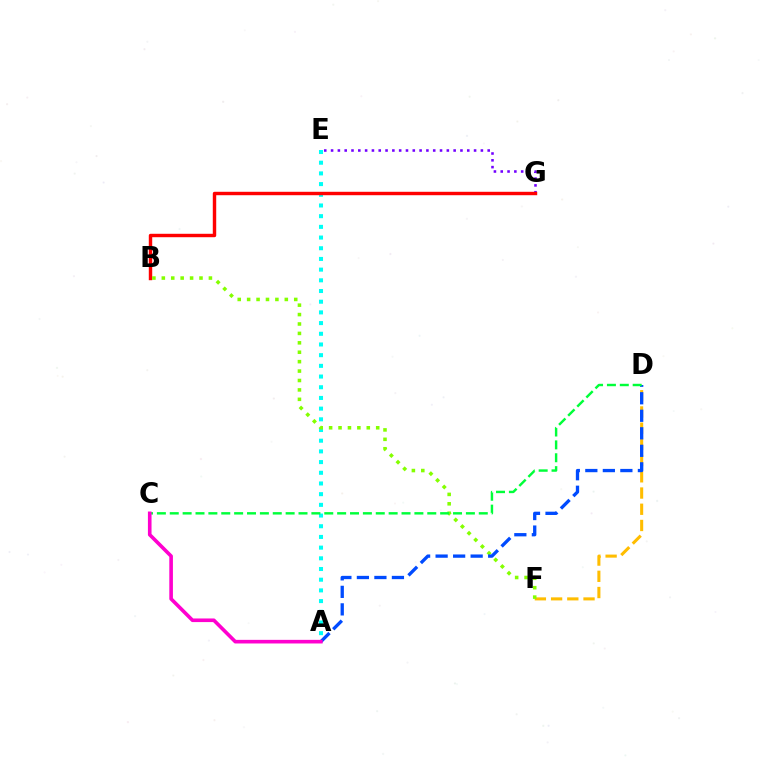{('E', 'G'): [{'color': '#7200ff', 'line_style': 'dotted', 'thickness': 1.85}], ('D', 'F'): [{'color': '#ffbd00', 'line_style': 'dashed', 'thickness': 2.2}], ('A', 'E'): [{'color': '#00fff6', 'line_style': 'dotted', 'thickness': 2.91}], ('B', 'G'): [{'color': '#ff0000', 'line_style': 'solid', 'thickness': 2.46}], ('B', 'F'): [{'color': '#84ff00', 'line_style': 'dotted', 'thickness': 2.56}], ('A', 'D'): [{'color': '#004bff', 'line_style': 'dashed', 'thickness': 2.38}], ('C', 'D'): [{'color': '#00ff39', 'line_style': 'dashed', 'thickness': 1.75}], ('A', 'C'): [{'color': '#ff00cf', 'line_style': 'solid', 'thickness': 2.61}]}